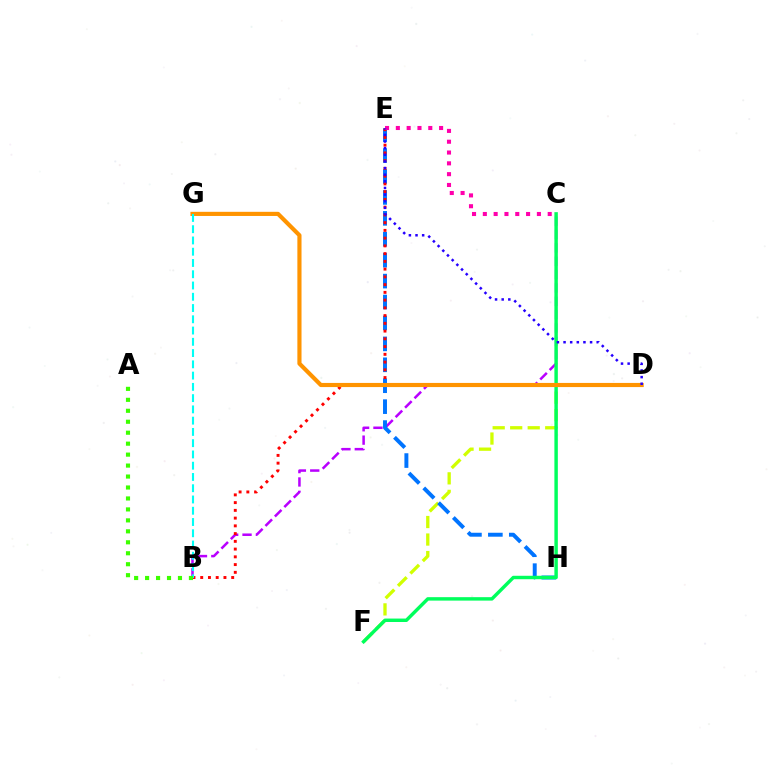{('B', 'C'): [{'color': '#b900ff', 'line_style': 'dashed', 'thickness': 1.81}], ('D', 'F'): [{'color': '#d1ff00', 'line_style': 'dashed', 'thickness': 2.38}], ('E', 'H'): [{'color': '#0074ff', 'line_style': 'dashed', 'thickness': 2.84}], ('C', 'F'): [{'color': '#00ff5c', 'line_style': 'solid', 'thickness': 2.48}], ('B', 'E'): [{'color': '#ff0000', 'line_style': 'dotted', 'thickness': 2.1}], ('D', 'G'): [{'color': '#ff9400', 'line_style': 'solid', 'thickness': 2.98}], ('B', 'G'): [{'color': '#00fff6', 'line_style': 'dashed', 'thickness': 1.53}], ('A', 'B'): [{'color': '#3dff00', 'line_style': 'dotted', 'thickness': 2.98}], ('C', 'E'): [{'color': '#ff00ac', 'line_style': 'dotted', 'thickness': 2.94}], ('D', 'E'): [{'color': '#2500ff', 'line_style': 'dotted', 'thickness': 1.8}]}